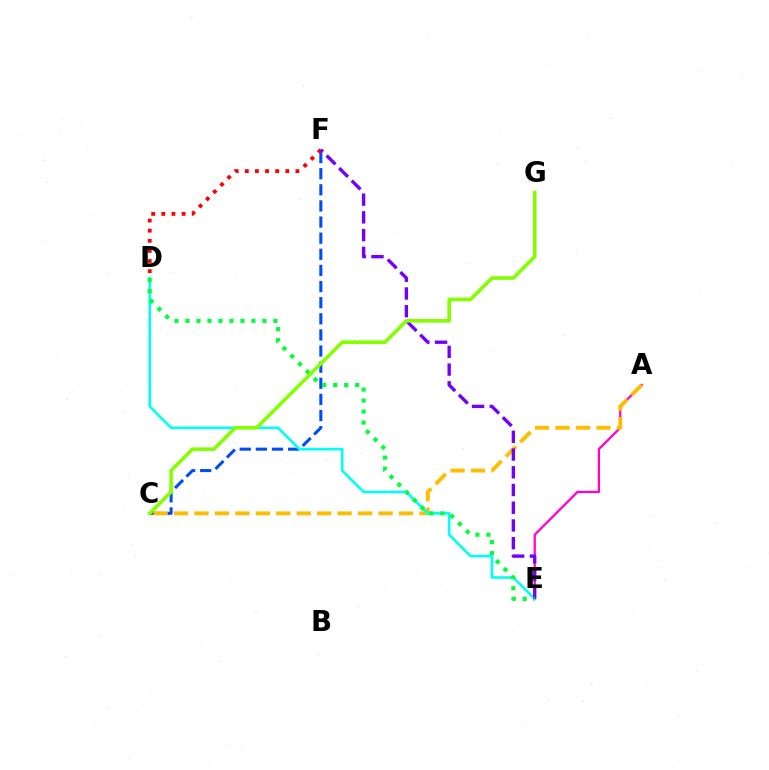{('C', 'F'): [{'color': '#004bff', 'line_style': 'dashed', 'thickness': 2.19}], ('A', 'E'): [{'color': '#ff00cf', 'line_style': 'solid', 'thickness': 1.63}], ('A', 'C'): [{'color': '#ffbd00', 'line_style': 'dashed', 'thickness': 2.78}], ('D', 'F'): [{'color': '#ff0000', 'line_style': 'dotted', 'thickness': 2.75}], ('D', 'E'): [{'color': '#00fff6', 'line_style': 'solid', 'thickness': 1.88}, {'color': '#00ff39', 'line_style': 'dotted', 'thickness': 2.99}], ('E', 'F'): [{'color': '#7200ff', 'line_style': 'dashed', 'thickness': 2.41}], ('C', 'G'): [{'color': '#84ff00', 'line_style': 'solid', 'thickness': 2.58}]}